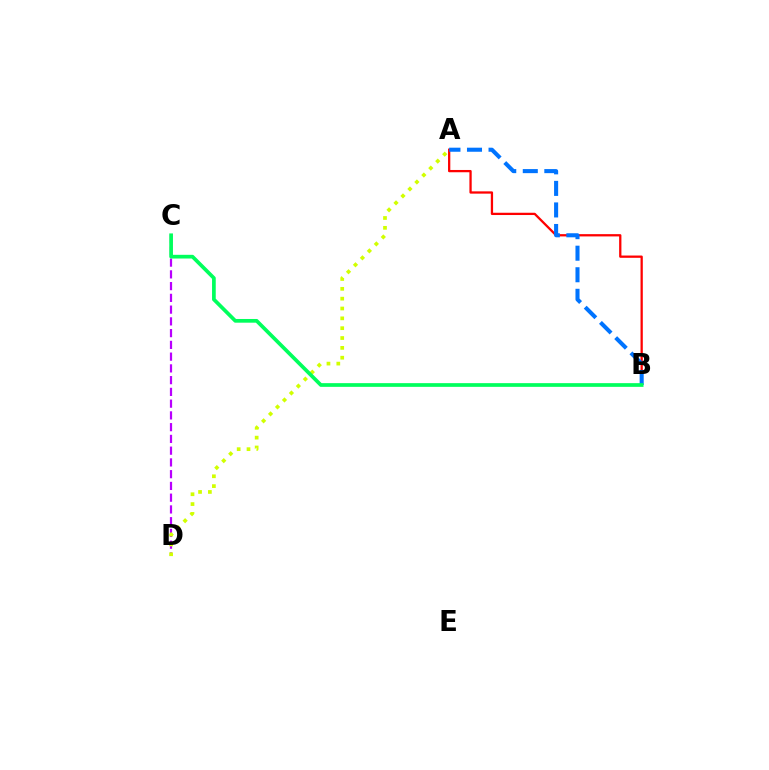{('C', 'D'): [{'color': '#b900ff', 'line_style': 'dashed', 'thickness': 1.6}], ('A', 'D'): [{'color': '#d1ff00', 'line_style': 'dotted', 'thickness': 2.67}], ('A', 'B'): [{'color': '#ff0000', 'line_style': 'solid', 'thickness': 1.64}, {'color': '#0074ff', 'line_style': 'dashed', 'thickness': 2.93}], ('B', 'C'): [{'color': '#00ff5c', 'line_style': 'solid', 'thickness': 2.67}]}